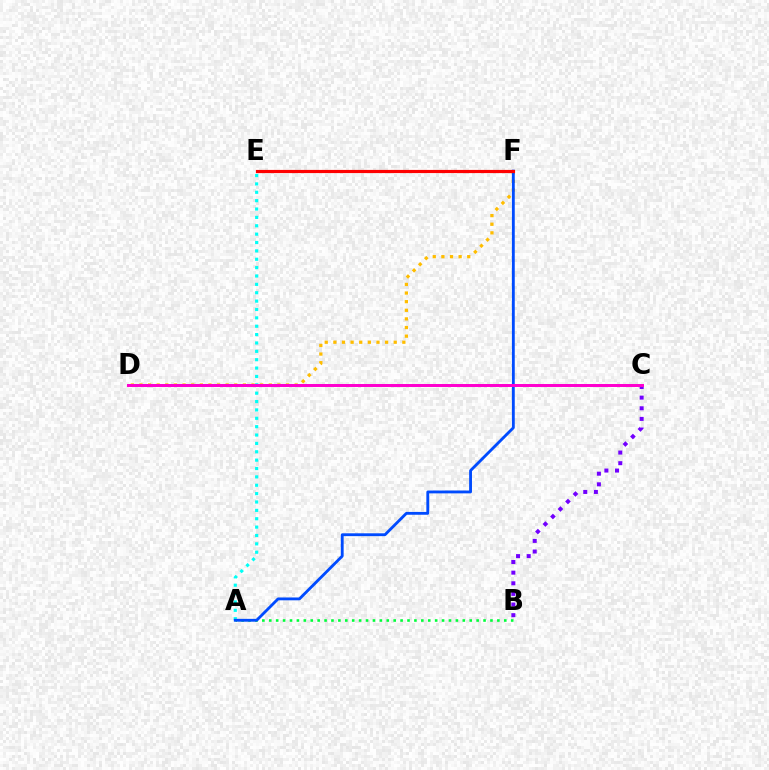{('A', 'E'): [{'color': '#00fff6', 'line_style': 'dotted', 'thickness': 2.27}], ('D', 'F'): [{'color': '#ffbd00', 'line_style': 'dotted', 'thickness': 2.34}], ('A', 'B'): [{'color': '#00ff39', 'line_style': 'dotted', 'thickness': 1.88}], ('B', 'C'): [{'color': '#7200ff', 'line_style': 'dotted', 'thickness': 2.89}], ('E', 'F'): [{'color': '#84ff00', 'line_style': 'dashed', 'thickness': 2.17}, {'color': '#ff0000', 'line_style': 'solid', 'thickness': 2.28}], ('A', 'F'): [{'color': '#004bff', 'line_style': 'solid', 'thickness': 2.05}], ('C', 'D'): [{'color': '#ff00cf', 'line_style': 'solid', 'thickness': 2.14}]}